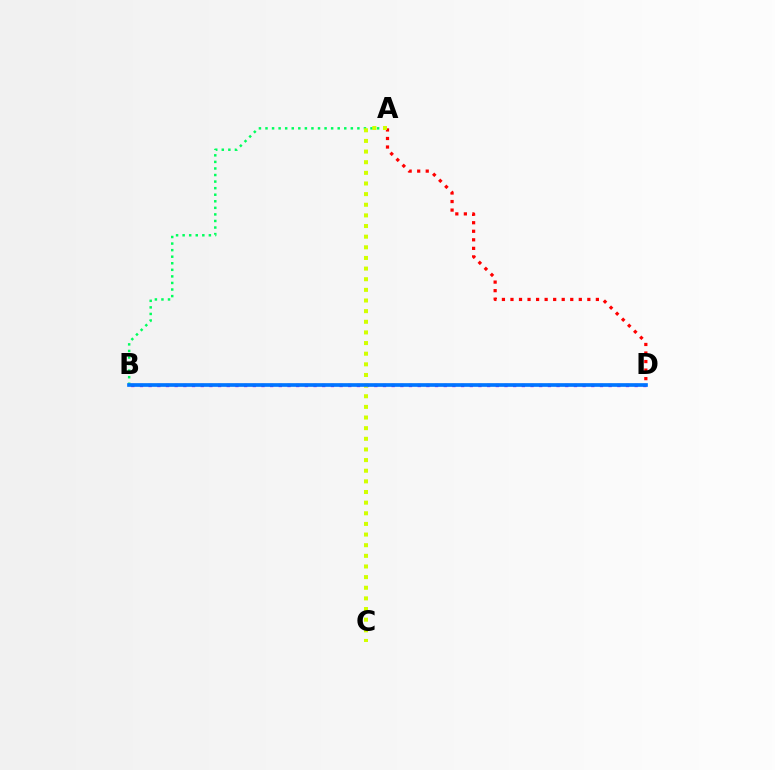{('A', 'B'): [{'color': '#00ff5c', 'line_style': 'dotted', 'thickness': 1.78}], ('A', 'D'): [{'color': '#ff0000', 'line_style': 'dotted', 'thickness': 2.32}], ('B', 'D'): [{'color': '#b900ff', 'line_style': 'dotted', 'thickness': 2.36}, {'color': '#0074ff', 'line_style': 'solid', 'thickness': 2.64}], ('A', 'C'): [{'color': '#d1ff00', 'line_style': 'dotted', 'thickness': 2.89}]}